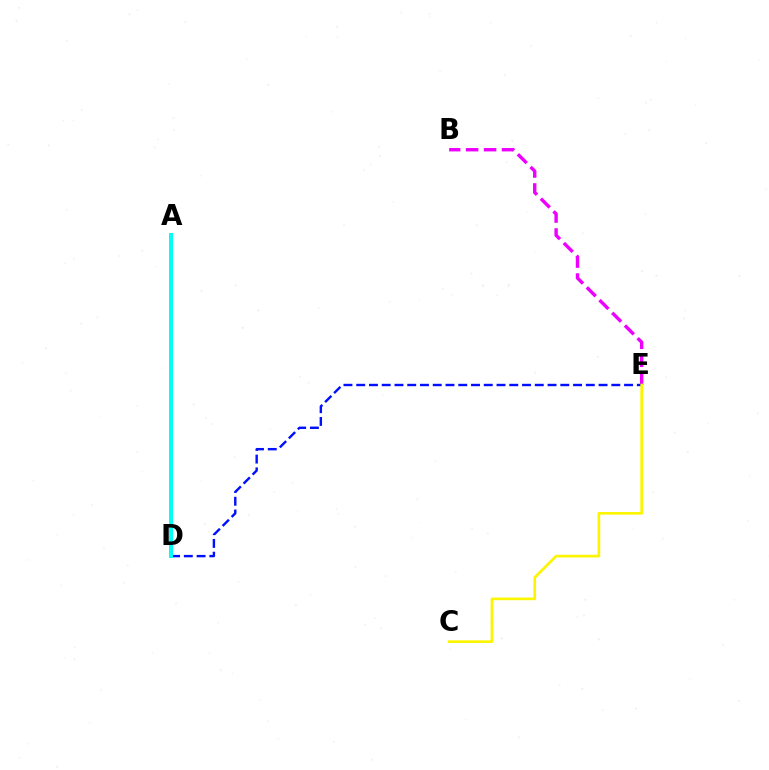{('B', 'E'): [{'color': '#ee00ff', 'line_style': 'dashed', 'thickness': 2.44}], ('D', 'E'): [{'color': '#0010ff', 'line_style': 'dashed', 'thickness': 1.73}], ('C', 'E'): [{'color': '#fcf500', 'line_style': 'solid', 'thickness': 1.92}], ('A', 'D'): [{'color': '#ff0000', 'line_style': 'dotted', 'thickness': 2.86}, {'color': '#08ff00', 'line_style': 'dashed', 'thickness': 1.63}, {'color': '#00fff6', 'line_style': 'solid', 'thickness': 2.88}]}